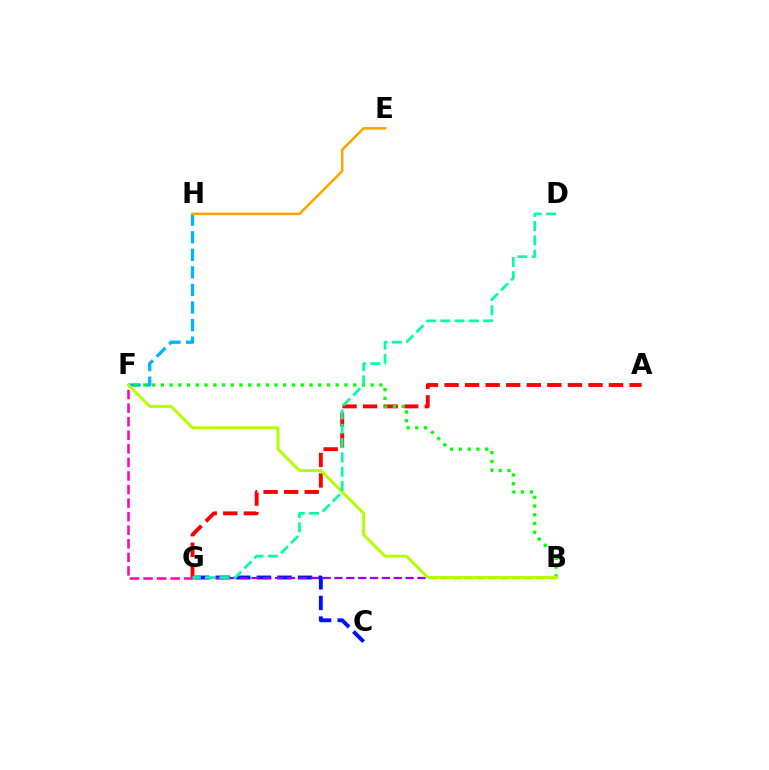{('F', 'G'): [{'color': '#ff00bd', 'line_style': 'dashed', 'thickness': 1.84}], ('A', 'G'): [{'color': '#ff0000', 'line_style': 'dashed', 'thickness': 2.79}], ('F', 'H'): [{'color': '#00b5ff', 'line_style': 'dashed', 'thickness': 2.39}], ('B', 'F'): [{'color': '#08ff00', 'line_style': 'dotted', 'thickness': 2.38}, {'color': '#b3ff00', 'line_style': 'solid', 'thickness': 2.1}], ('E', 'H'): [{'color': '#ffa500', 'line_style': 'solid', 'thickness': 1.87}], ('C', 'G'): [{'color': '#0010ff', 'line_style': 'dashed', 'thickness': 2.8}], ('B', 'G'): [{'color': '#9b00ff', 'line_style': 'dashed', 'thickness': 1.61}], ('D', 'G'): [{'color': '#00ff9d', 'line_style': 'dashed', 'thickness': 1.94}]}